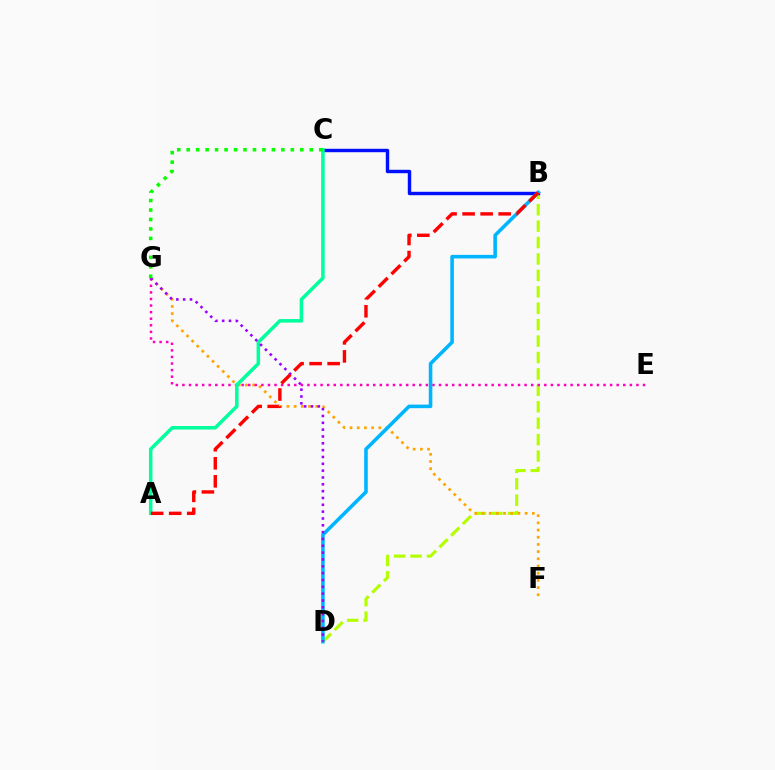{('B', 'D'): [{'color': '#b3ff00', 'line_style': 'dashed', 'thickness': 2.23}, {'color': '#00b5ff', 'line_style': 'solid', 'thickness': 2.57}], ('F', 'G'): [{'color': '#ffa500', 'line_style': 'dotted', 'thickness': 1.95}], ('B', 'C'): [{'color': '#0010ff', 'line_style': 'solid', 'thickness': 2.47}], ('E', 'G'): [{'color': '#ff00bd', 'line_style': 'dotted', 'thickness': 1.79}], ('A', 'C'): [{'color': '#00ff9d', 'line_style': 'solid', 'thickness': 2.53}], ('D', 'G'): [{'color': '#9b00ff', 'line_style': 'dotted', 'thickness': 1.86}], ('A', 'B'): [{'color': '#ff0000', 'line_style': 'dashed', 'thickness': 2.45}], ('C', 'G'): [{'color': '#08ff00', 'line_style': 'dotted', 'thickness': 2.57}]}